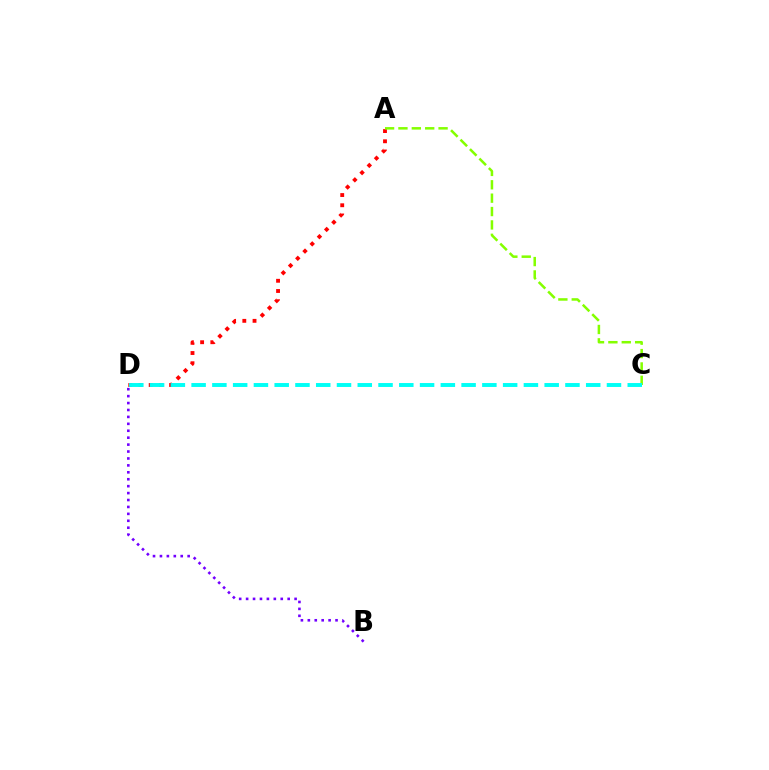{('A', 'D'): [{'color': '#ff0000', 'line_style': 'dotted', 'thickness': 2.77}], ('B', 'D'): [{'color': '#7200ff', 'line_style': 'dotted', 'thickness': 1.88}], ('A', 'C'): [{'color': '#84ff00', 'line_style': 'dashed', 'thickness': 1.82}], ('C', 'D'): [{'color': '#00fff6', 'line_style': 'dashed', 'thickness': 2.82}]}